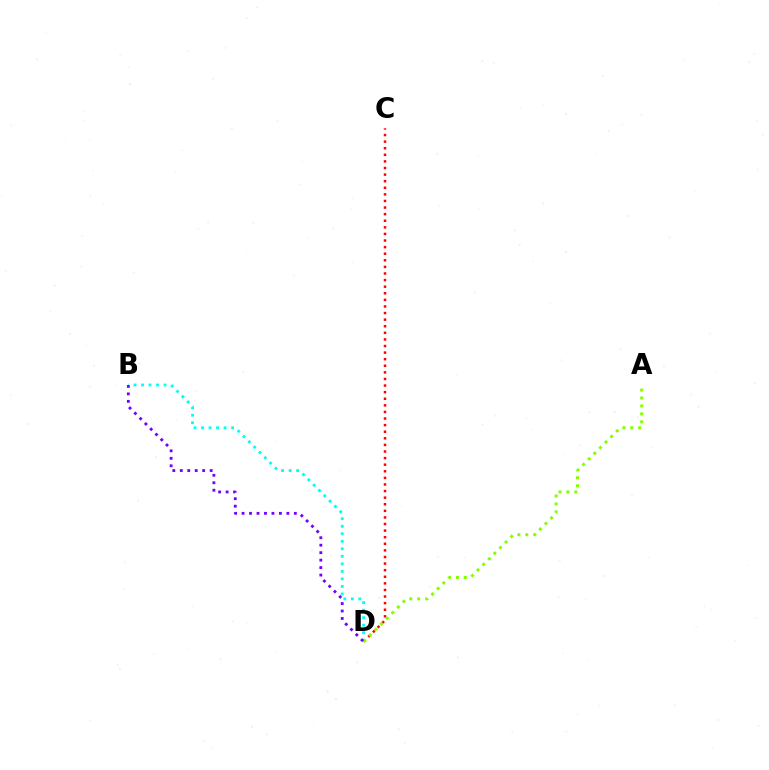{('C', 'D'): [{'color': '#ff0000', 'line_style': 'dotted', 'thickness': 1.79}], ('B', 'D'): [{'color': '#00fff6', 'line_style': 'dotted', 'thickness': 2.04}, {'color': '#7200ff', 'line_style': 'dotted', 'thickness': 2.03}], ('A', 'D'): [{'color': '#84ff00', 'line_style': 'dotted', 'thickness': 2.15}]}